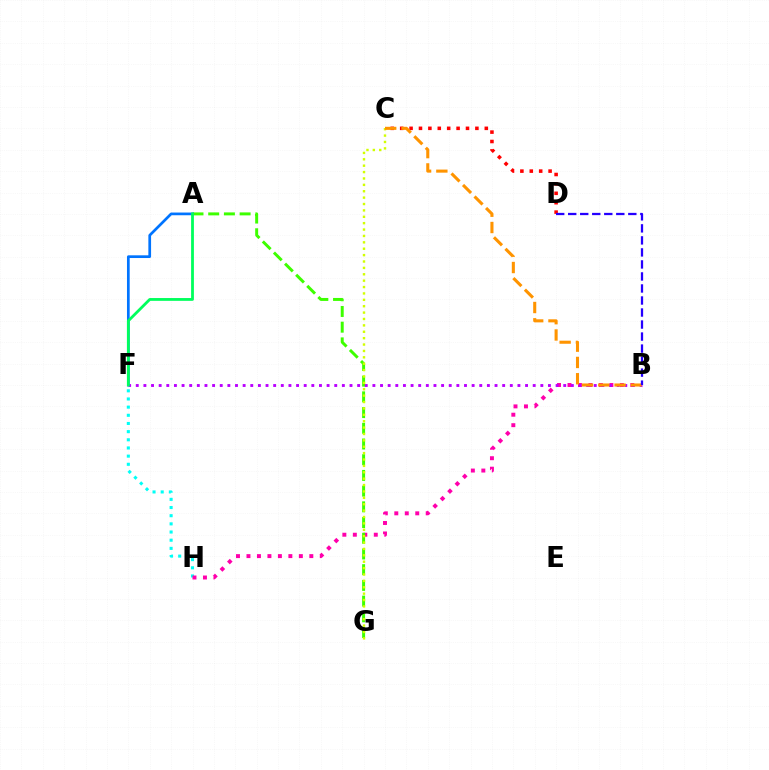{('F', 'H'): [{'color': '#00fff6', 'line_style': 'dotted', 'thickness': 2.22}], ('C', 'D'): [{'color': '#ff0000', 'line_style': 'dotted', 'thickness': 2.55}], ('B', 'H'): [{'color': '#ff00ac', 'line_style': 'dotted', 'thickness': 2.85}], ('A', 'G'): [{'color': '#3dff00', 'line_style': 'dashed', 'thickness': 2.13}], ('B', 'F'): [{'color': '#b900ff', 'line_style': 'dotted', 'thickness': 2.07}], ('C', 'G'): [{'color': '#d1ff00', 'line_style': 'dotted', 'thickness': 1.74}], ('B', 'C'): [{'color': '#ff9400', 'line_style': 'dashed', 'thickness': 2.21}], ('A', 'F'): [{'color': '#0074ff', 'line_style': 'solid', 'thickness': 1.95}, {'color': '#00ff5c', 'line_style': 'solid', 'thickness': 2.02}], ('B', 'D'): [{'color': '#2500ff', 'line_style': 'dashed', 'thickness': 1.63}]}